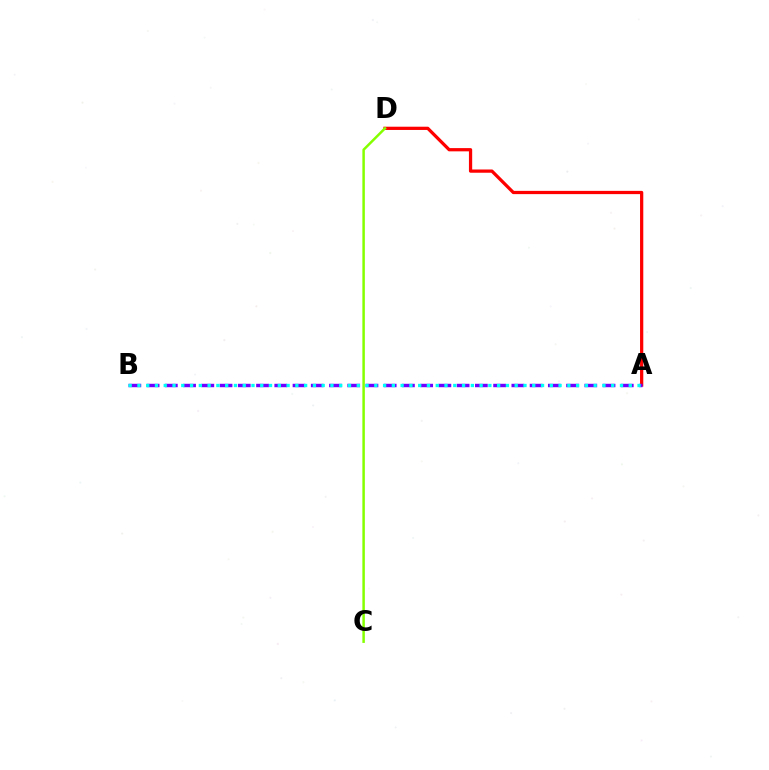{('A', 'D'): [{'color': '#ff0000', 'line_style': 'solid', 'thickness': 2.34}], ('A', 'B'): [{'color': '#7200ff', 'line_style': 'dashed', 'thickness': 2.48}, {'color': '#00fff6', 'line_style': 'dotted', 'thickness': 2.38}], ('C', 'D'): [{'color': '#84ff00', 'line_style': 'solid', 'thickness': 1.79}]}